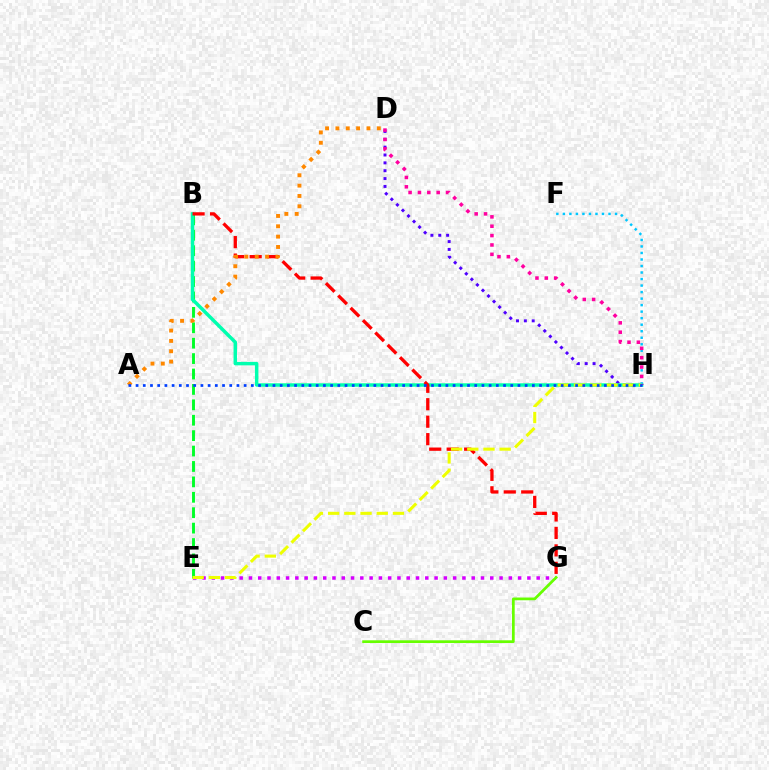{('D', 'H'): [{'color': '#4f00ff', 'line_style': 'dotted', 'thickness': 2.13}, {'color': '#ff00a0', 'line_style': 'dotted', 'thickness': 2.55}], ('E', 'G'): [{'color': '#d600ff', 'line_style': 'dotted', 'thickness': 2.52}], ('B', 'E'): [{'color': '#00ff27', 'line_style': 'dashed', 'thickness': 2.09}], ('B', 'H'): [{'color': '#00ffaf', 'line_style': 'solid', 'thickness': 2.49}], ('C', 'G'): [{'color': '#66ff00', 'line_style': 'solid', 'thickness': 1.97}], ('B', 'G'): [{'color': '#ff0000', 'line_style': 'dashed', 'thickness': 2.37}], ('A', 'D'): [{'color': '#ff8800', 'line_style': 'dotted', 'thickness': 2.81}], ('F', 'H'): [{'color': '#00c7ff', 'line_style': 'dotted', 'thickness': 1.77}], ('E', 'H'): [{'color': '#eeff00', 'line_style': 'dashed', 'thickness': 2.2}], ('A', 'H'): [{'color': '#003fff', 'line_style': 'dotted', 'thickness': 1.96}]}